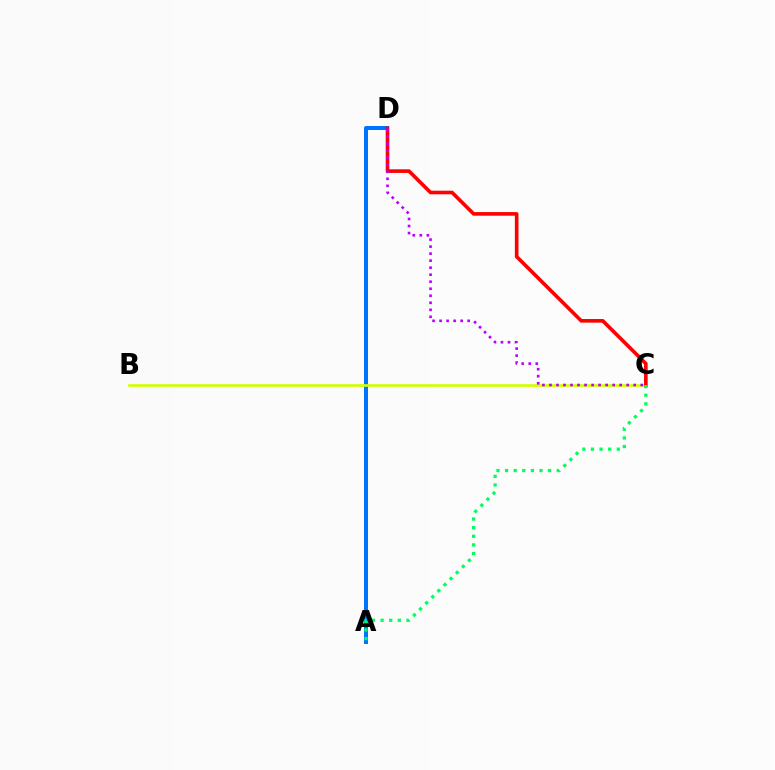{('A', 'D'): [{'color': '#0074ff', 'line_style': 'solid', 'thickness': 2.88}], ('B', 'C'): [{'color': '#d1ff00', 'line_style': 'solid', 'thickness': 1.92}], ('C', 'D'): [{'color': '#ff0000', 'line_style': 'solid', 'thickness': 2.61}, {'color': '#b900ff', 'line_style': 'dotted', 'thickness': 1.91}], ('A', 'C'): [{'color': '#00ff5c', 'line_style': 'dotted', 'thickness': 2.34}]}